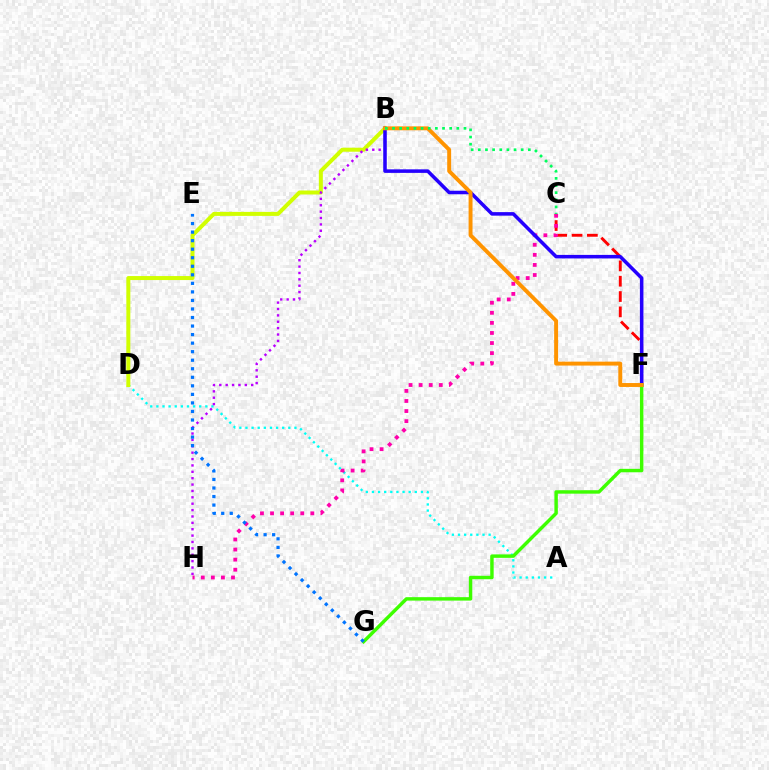{('A', 'D'): [{'color': '#00fff6', 'line_style': 'dotted', 'thickness': 1.66}], ('B', 'D'): [{'color': '#d1ff00', 'line_style': 'solid', 'thickness': 2.88}], ('C', 'F'): [{'color': '#ff0000', 'line_style': 'dashed', 'thickness': 2.08}], ('B', 'H'): [{'color': '#b900ff', 'line_style': 'dotted', 'thickness': 1.73}], ('C', 'H'): [{'color': '#ff00ac', 'line_style': 'dotted', 'thickness': 2.74}], ('B', 'F'): [{'color': '#2500ff', 'line_style': 'solid', 'thickness': 2.55}, {'color': '#ff9400', 'line_style': 'solid', 'thickness': 2.83}], ('F', 'G'): [{'color': '#3dff00', 'line_style': 'solid', 'thickness': 2.48}], ('E', 'G'): [{'color': '#0074ff', 'line_style': 'dotted', 'thickness': 2.32}], ('B', 'C'): [{'color': '#00ff5c', 'line_style': 'dotted', 'thickness': 1.94}]}